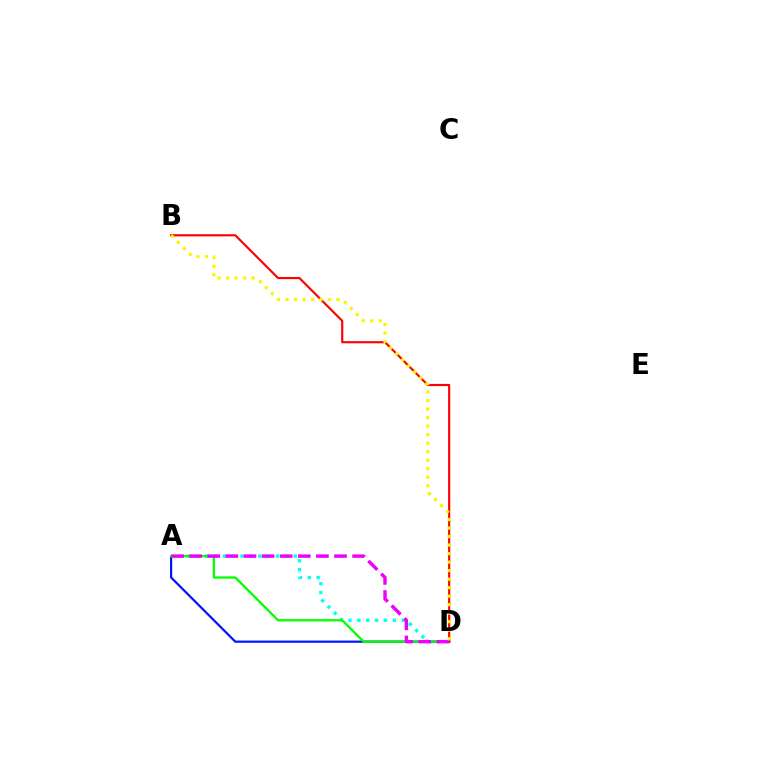{('A', 'D'): [{'color': '#0010ff', 'line_style': 'solid', 'thickness': 1.57}, {'color': '#00fff6', 'line_style': 'dotted', 'thickness': 2.41}, {'color': '#08ff00', 'line_style': 'solid', 'thickness': 1.67}, {'color': '#ee00ff', 'line_style': 'dashed', 'thickness': 2.46}], ('B', 'D'): [{'color': '#ff0000', 'line_style': 'solid', 'thickness': 1.54}, {'color': '#fcf500', 'line_style': 'dotted', 'thickness': 2.31}]}